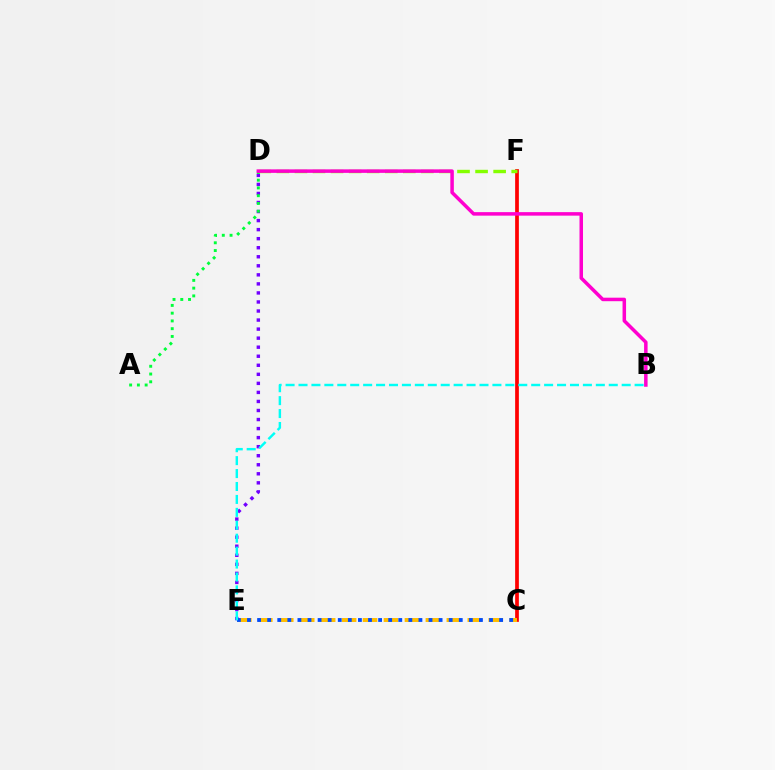{('C', 'F'): [{'color': '#ff0000', 'line_style': 'solid', 'thickness': 2.68}], ('D', 'E'): [{'color': '#7200ff', 'line_style': 'dotted', 'thickness': 2.46}], ('A', 'D'): [{'color': '#00ff39', 'line_style': 'dotted', 'thickness': 2.11}], ('D', 'F'): [{'color': '#84ff00', 'line_style': 'dashed', 'thickness': 2.45}], ('B', 'D'): [{'color': '#ff00cf', 'line_style': 'solid', 'thickness': 2.53}], ('C', 'E'): [{'color': '#ffbd00', 'line_style': 'dashed', 'thickness': 2.85}, {'color': '#004bff', 'line_style': 'dotted', 'thickness': 2.74}], ('B', 'E'): [{'color': '#00fff6', 'line_style': 'dashed', 'thickness': 1.76}]}